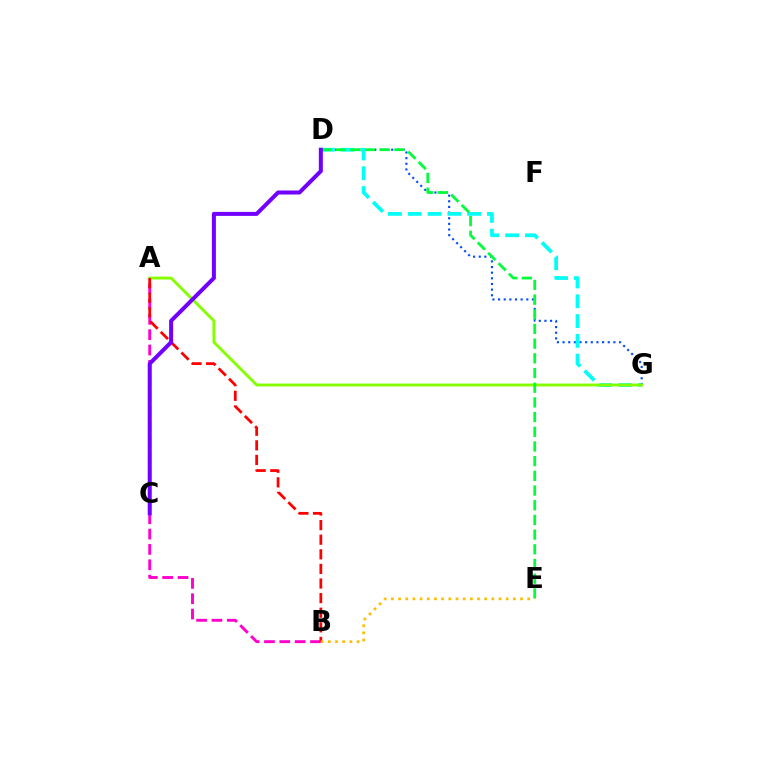{('D', 'G'): [{'color': '#004bff', 'line_style': 'dotted', 'thickness': 1.53}, {'color': '#00fff6', 'line_style': 'dashed', 'thickness': 2.69}], ('A', 'B'): [{'color': '#ff00cf', 'line_style': 'dashed', 'thickness': 2.08}, {'color': '#ff0000', 'line_style': 'dashed', 'thickness': 1.98}], ('A', 'G'): [{'color': '#84ff00', 'line_style': 'solid', 'thickness': 2.08}], ('D', 'E'): [{'color': '#00ff39', 'line_style': 'dashed', 'thickness': 2.0}], ('C', 'D'): [{'color': '#7200ff', 'line_style': 'solid', 'thickness': 2.88}], ('B', 'E'): [{'color': '#ffbd00', 'line_style': 'dotted', 'thickness': 1.95}]}